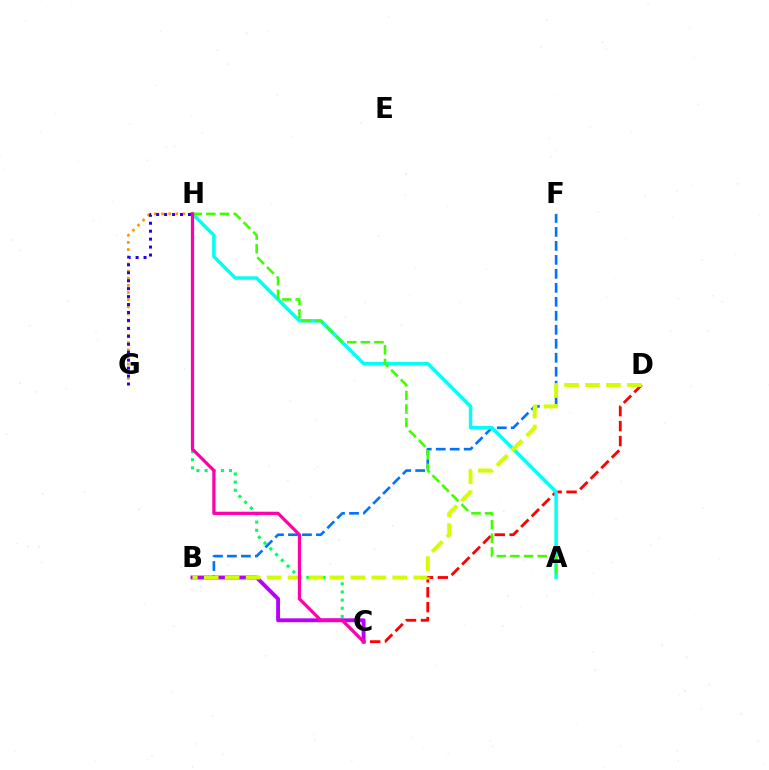{('B', 'F'): [{'color': '#0074ff', 'line_style': 'dashed', 'thickness': 1.9}], ('C', 'D'): [{'color': '#ff0000', 'line_style': 'dashed', 'thickness': 2.03}], ('A', 'H'): [{'color': '#00fff6', 'line_style': 'solid', 'thickness': 2.49}, {'color': '#3dff00', 'line_style': 'dashed', 'thickness': 1.85}], ('G', 'H'): [{'color': '#ff9400', 'line_style': 'dotted', 'thickness': 1.95}, {'color': '#2500ff', 'line_style': 'dotted', 'thickness': 2.16}], ('C', 'H'): [{'color': '#00ff5c', 'line_style': 'dotted', 'thickness': 2.21}, {'color': '#ff00ac', 'line_style': 'solid', 'thickness': 2.33}], ('B', 'C'): [{'color': '#b900ff', 'line_style': 'solid', 'thickness': 2.79}], ('B', 'D'): [{'color': '#d1ff00', 'line_style': 'dashed', 'thickness': 2.85}]}